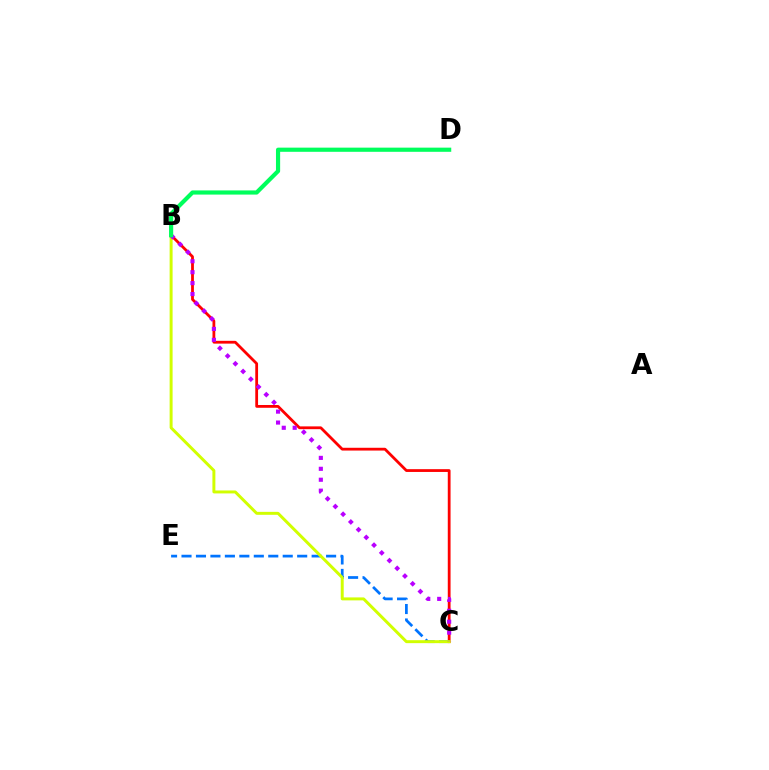{('B', 'C'): [{'color': '#ff0000', 'line_style': 'solid', 'thickness': 2.01}, {'color': '#d1ff00', 'line_style': 'solid', 'thickness': 2.13}, {'color': '#b900ff', 'line_style': 'dotted', 'thickness': 2.97}], ('C', 'E'): [{'color': '#0074ff', 'line_style': 'dashed', 'thickness': 1.96}], ('B', 'D'): [{'color': '#00ff5c', 'line_style': 'solid', 'thickness': 3.0}]}